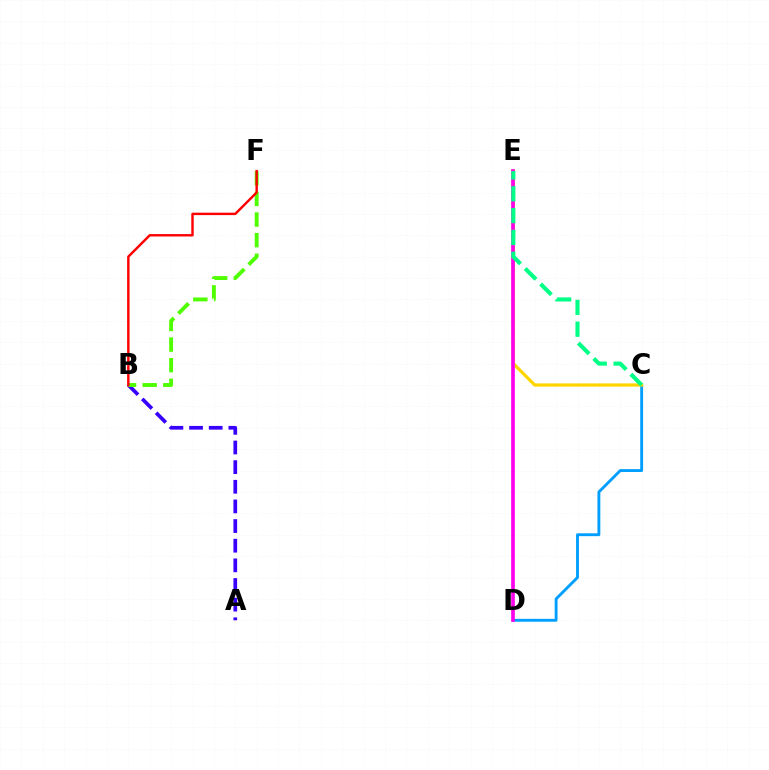{('C', 'D'): [{'color': '#009eff', 'line_style': 'solid', 'thickness': 2.06}], ('A', 'B'): [{'color': '#3700ff', 'line_style': 'dashed', 'thickness': 2.67}], ('C', 'E'): [{'color': '#ffd500', 'line_style': 'solid', 'thickness': 2.32}, {'color': '#00ff86', 'line_style': 'dashed', 'thickness': 2.96}], ('B', 'F'): [{'color': '#4fff00', 'line_style': 'dashed', 'thickness': 2.8}, {'color': '#ff0000', 'line_style': 'solid', 'thickness': 1.75}], ('D', 'E'): [{'color': '#ff00ed', 'line_style': 'solid', 'thickness': 2.64}]}